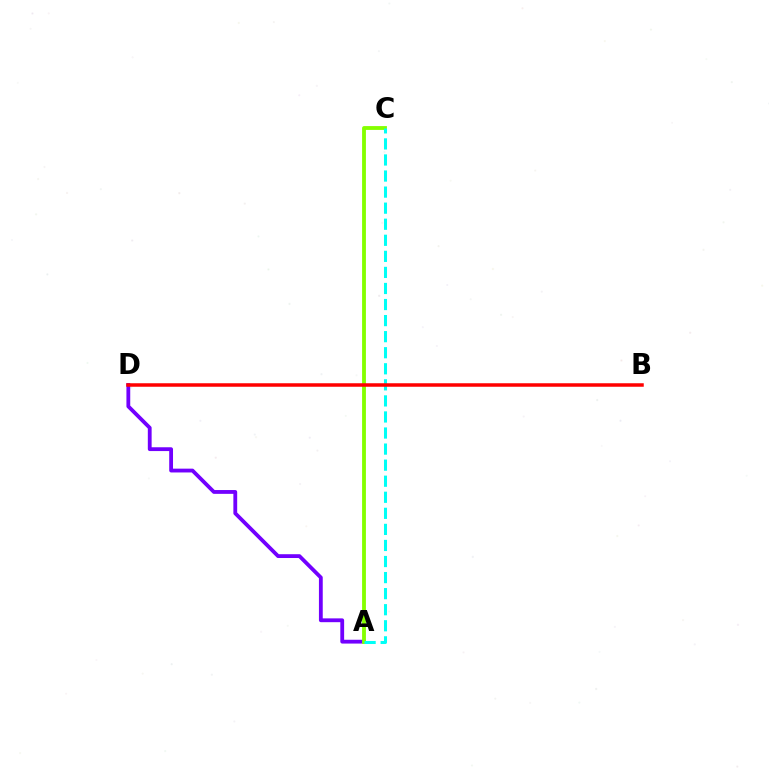{('A', 'D'): [{'color': '#7200ff', 'line_style': 'solid', 'thickness': 2.74}], ('A', 'C'): [{'color': '#84ff00', 'line_style': 'solid', 'thickness': 2.76}, {'color': '#00fff6', 'line_style': 'dashed', 'thickness': 2.18}], ('B', 'D'): [{'color': '#ff0000', 'line_style': 'solid', 'thickness': 2.52}]}